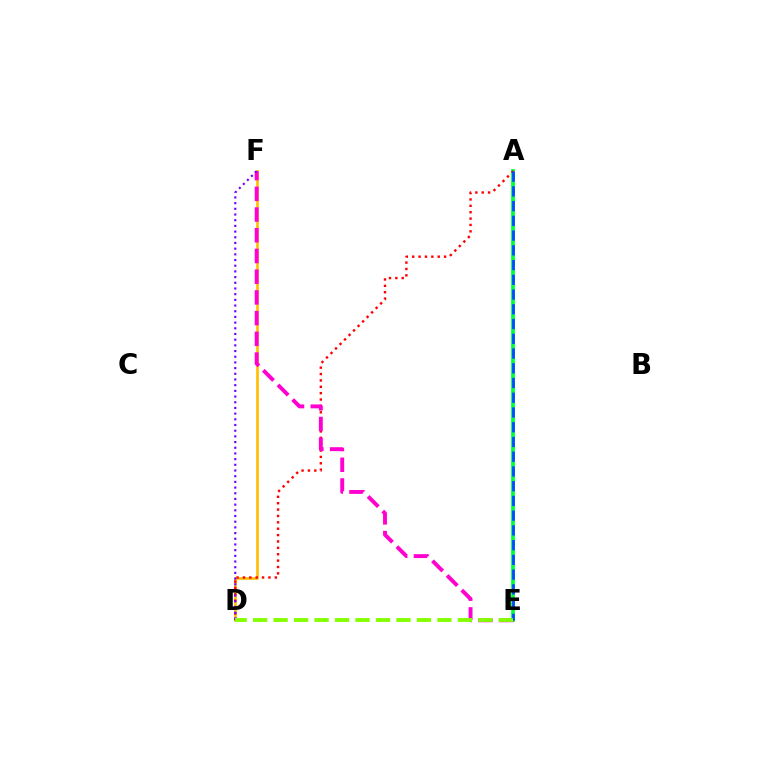{('D', 'F'): [{'color': '#ffbd00', 'line_style': 'solid', 'thickness': 1.9}, {'color': '#7200ff', 'line_style': 'dotted', 'thickness': 1.55}], ('A', 'E'): [{'color': '#00fff6', 'line_style': 'solid', 'thickness': 1.71}, {'color': '#00ff39', 'line_style': 'solid', 'thickness': 2.69}, {'color': '#004bff', 'line_style': 'dashed', 'thickness': 2.0}], ('A', 'D'): [{'color': '#ff0000', 'line_style': 'dotted', 'thickness': 1.73}], ('E', 'F'): [{'color': '#ff00cf', 'line_style': 'dashed', 'thickness': 2.81}], ('D', 'E'): [{'color': '#84ff00', 'line_style': 'dashed', 'thickness': 2.78}]}